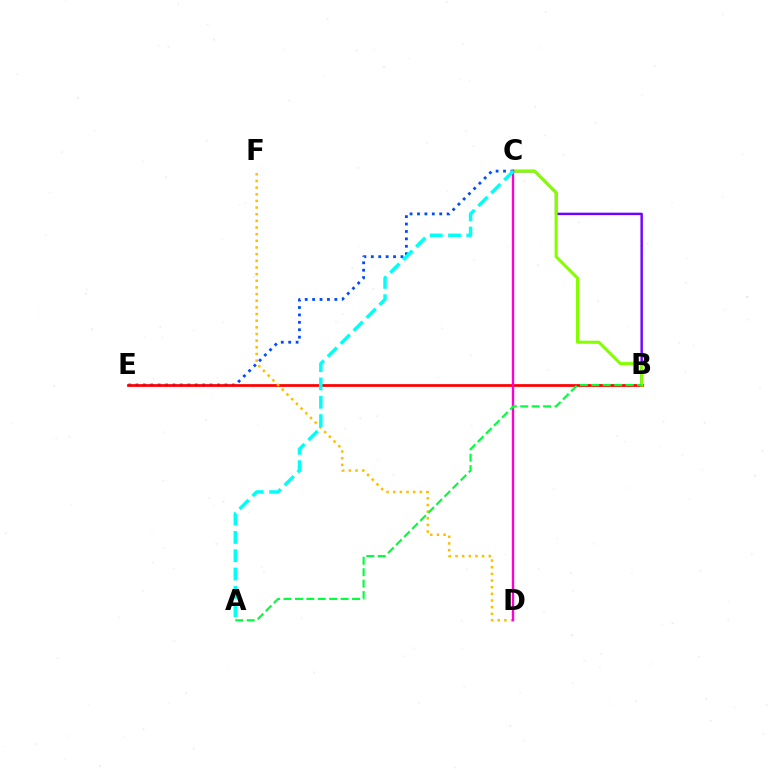{('B', 'C'): [{'color': '#7200ff', 'line_style': 'solid', 'thickness': 1.75}, {'color': '#84ff00', 'line_style': 'solid', 'thickness': 2.21}], ('C', 'E'): [{'color': '#004bff', 'line_style': 'dotted', 'thickness': 2.01}], ('B', 'E'): [{'color': '#ff0000', 'line_style': 'solid', 'thickness': 1.97}], ('D', 'F'): [{'color': '#ffbd00', 'line_style': 'dotted', 'thickness': 1.81}], ('C', 'D'): [{'color': '#ff00cf', 'line_style': 'solid', 'thickness': 1.71}], ('A', 'C'): [{'color': '#00fff6', 'line_style': 'dashed', 'thickness': 2.49}], ('A', 'B'): [{'color': '#00ff39', 'line_style': 'dashed', 'thickness': 1.55}]}